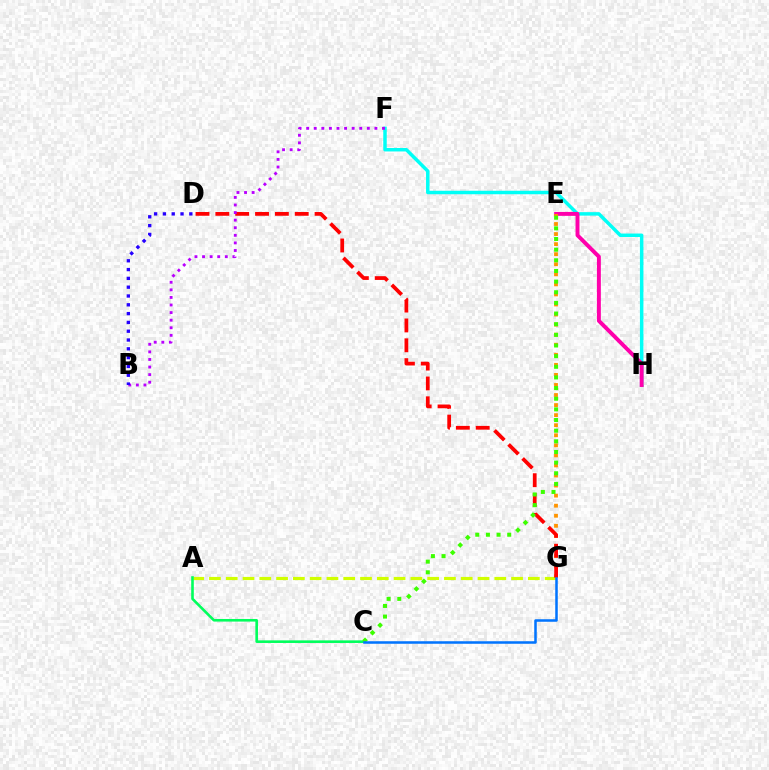{('F', 'H'): [{'color': '#00fff6', 'line_style': 'solid', 'thickness': 2.5}], ('A', 'G'): [{'color': '#d1ff00', 'line_style': 'dashed', 'thickness': 2.28}], ('E', 'H'): [{'color': '#ff00ac', 'line_style': 'solid', 'thickness': 2.83}], ('E', 'G'): [{'color': '#ff9400', 'line_style': 'dotted', 'thickness': 2.73}], ('D', 'G'): [{'color': '#ff0000', 'line_style': 'dashed', 'thickness': 2.7}], ('A', 'C'): [{'color': '#00ff5c', 'line_style': 'solid', 'thickness': 1.88}], ('B', 'F'): [{'color': '#b900ff', 'line_style': 'dotted', 'thickness': 2.06}], ('C', 'E'): [{'color': '#3dff00', 'line_style': 'dotted', 'thickness': 2.89}], ('B', 'D'): [{'color': '#2500ff', 'line_style': 'dotted', 'thickness': 2.39}], ('C', 'G'): [{'color': '#0074ff', 'line_style': 'solid', 'thickness': 1.82}]}